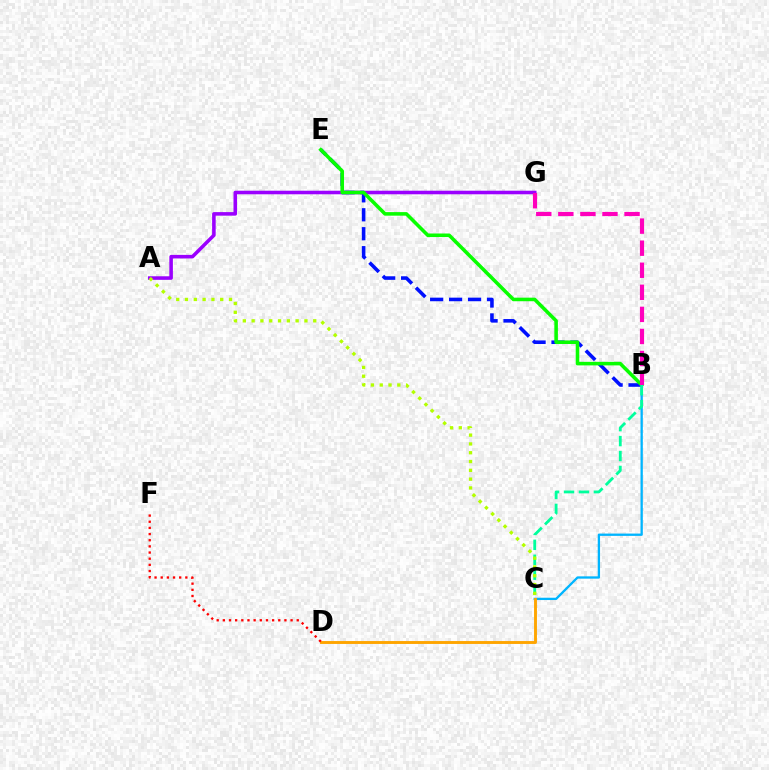{('B', 'C'): [{'color': '#00b5ff', 'line_style': 'solid', 'thickness': 1.66}, {'color': '#00ff9d', 'line_style': 'dashed', 'thickness': 2.03}], ('B', 'E'): [{'color': '#0010ff', 'line_style': 'dashed', 'thickness': 2.57}, {'color': '#08ff00', 'line_style': 'solid', 'thickness': 2.56}], ('A', 'G'): [{'color': '#9b00ff', 'line_style': 'solid', 'thickness': 2.56}], ('C', 'D'): [{'color': '#ffa500', 'line_style': 'solid', 'thickness': 2.09}], ('A', 'C'): [{'color': '#b3ff00', 'line_style': 'dotted', 'thickness': 2.39}], ('D', 'F'): [{'color': '#ff0000', 'line_style': 'dotted', 'thickness': 1.67}], ('B', 'G'): [{'color': '#ff00bd', 'line_style': 'dashed', 'thickness': 3.0}]}